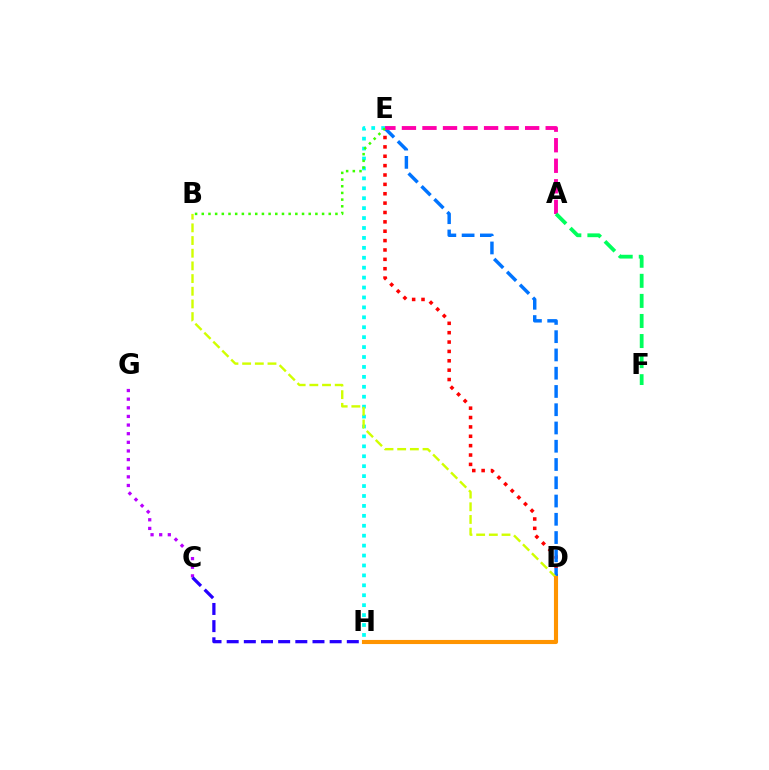{('D', 'E'): [{'color': '#ff0000', 'line_style': 'dotted', 'thickness': 2.55}, {'color': '#0074ff', 'line_style': 'dashed', 'thickness': 2.48}], ('E', 'H'): [{'color': '#00fff6', 'line_style': 'dotted', 'thickness': 2.7}], ('C', 'G'): [{'color': '#b900ff', 'line_style': 'dotted', 'thickness': 2.35}], ('A', 'E'): [{'color': '#ff00ac', 'line_style': 'dashed', 'thickness': 2.79}], ('A', 'F'): [{'color': '#00ff5c', 'line_style': 'dashed', 'thickness': 2.73}], ('B', 'D'): [{'color': '#d1ff00', 'line_style': 'dashed', 'thickness': 1.72}], ('C', 'H'): [{'color': '#2500ff', 'line_style': 'dashed', 'thickness': 2.33}], ('B', 'E'): [{'color': '#3dff00', 'line_style': 'dotted', 'thickness': 1.82}], ('D', 'H'): [{'color': '#ff9400', 'line_style': 'solid', 'thickness': 2.96}]}